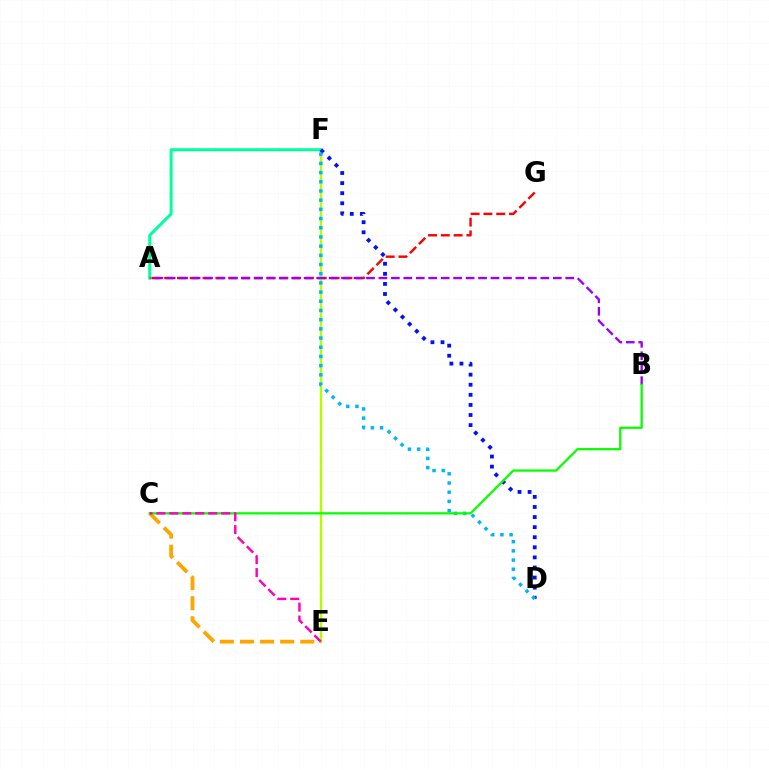{('A', 'G'): [{'color': '#ff0000', 'line_style': 'dashed', 'thickness': 1.74}], ('C', 'E'): [{'color': '#ffa500', 'line_style': 'dashed', 'thickness': 2.73}, {'color': '#ff00bd', 'line_style': 'dashed', 'thickness': 1.76}], ('E', 'F'): [{'color': '#b3ff00', 'line_style': 'solid', 'thickness': 1.72}], ('A', 'F'): [{'color': '#00ff9d', 'line_style': 'solid', 'thickness': 2.18}], ('D', 'F'): [{'color': '#0010ff', 'line_style': 'dotted', 'thickness': 2.74}, {'color': '#00b5ff', 'line_style': 'dotted', 'thickness': 2.5}], ('A', 'B'): [{'color': '#9b00ff', 'line_style': 'dashed', 'thickness': 1.69}], ('B', 'C'): [{'color': '#08ff00', 'line_style': 'solid', 'thickness': 1.64}]}